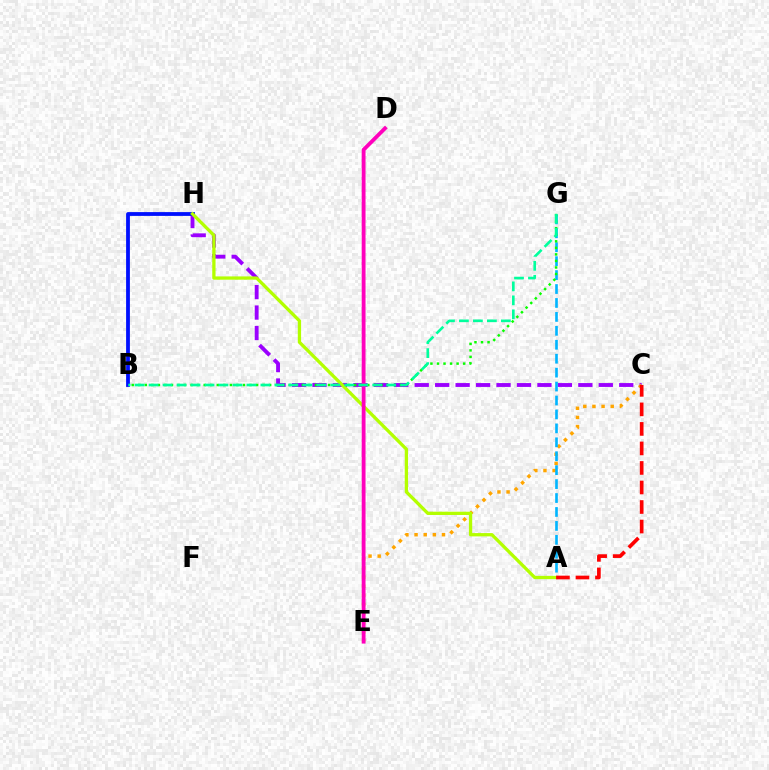{('C', 'H'): [{'color': '#9b00ff', 'line_style': 'dashed', 'thickness': 2.78}], ('C', 'E'): [{'color': '#ffa500', 'line_style': 'dotted', 'thickness': 2.48}], ('B', 'H'): [{'color': '#0010ff', 'line_style': 'solid', 'thickness': 2.74}], ('A', 'G'): [{'color': '#00b5ff', 'line_style': 'dashed', 'thickness': 1.89}], ('B', 'G'): [{'color': '#08ff00', 'line_style': 'dotted', 'thickness': 1.78}, {'color': '#00ff9d', 'line_style': 'dashed', 'thickness': 1.9}], ('A', 'H'): [{'color': '#b3ff00', 'line_style': 'solid', 'thickness': 2.37}], ('D', 'E'): [{'color': '#ff00bd', 'line_style': 'solid', 'thickness': 2.75}], ('A', 'C'): [{'color': '#ff0000', 'line_style': 'dashed', 'thickness': 2.65}]}